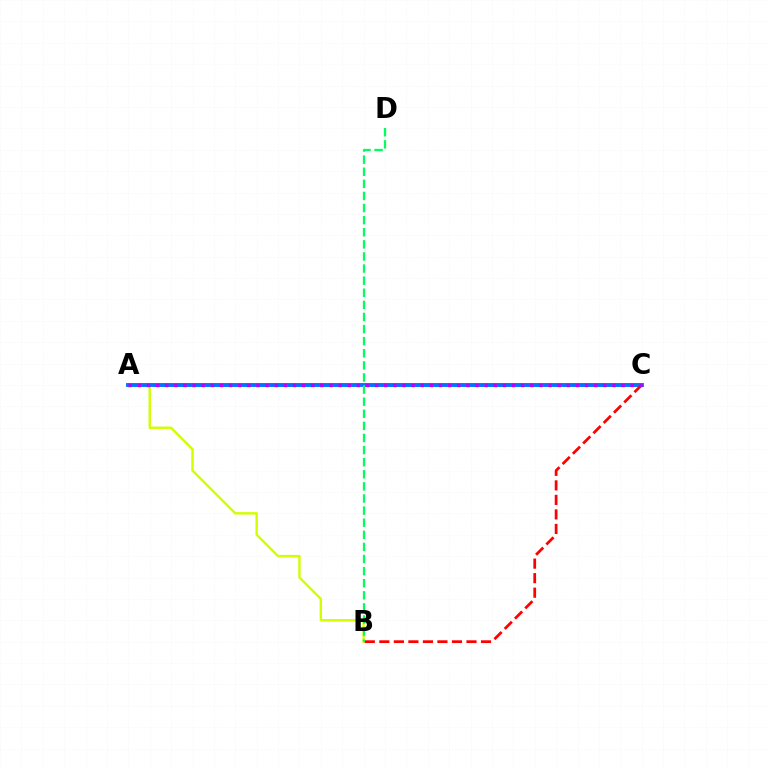{('A', 'B'): [{'color': '#d1ff00', 'line_style': 'solid', 'thickness': 1.74}], ('A', 'C'): [{'color': '#0074ff', 'line_style': 'solid', 'thickness': 2.81}, {'color': '#b900ff', 'line_style': 'dotted', 'thickness': 2.48}], ('B', 'C'): [{'color': '#ff0000', 'line_style': 'dashed', 'thickness': 1.97}], ('B', 'D'): [{'color': '#00ff5c', 'line_style': 'dashed', 'thickness': 1.64}]}